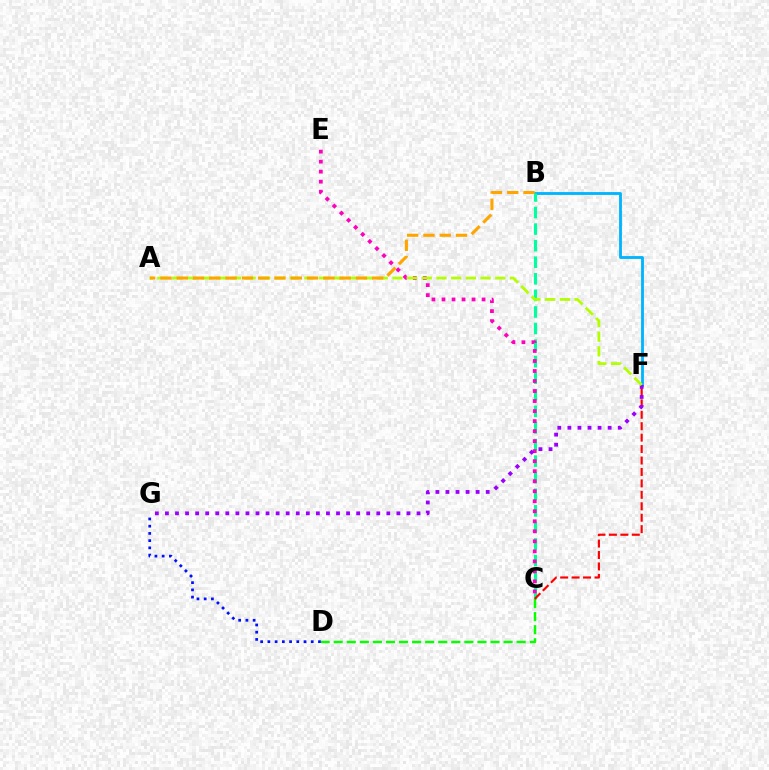{('B', 'F'): [{'color': '#00b5ff', 'line_style': 'solid', 'thickness': 2.04}], ('B', 'C'): [{'color': '#00ff9d', 'line_style': 'dashed', 'thickness': 2.25}], ('C', 'D'): [{'color': '#08ff00', 'line_style': 'dashed', 'thickness': 1.78}], ('D', 'G'): [{'color': '#0010ff', 'line_style': 'dotted', 'thickness': 1.96}], ('C', 'E'): [{'color': '#ff00bd', 'line_style': 'dotted', 'thickness': 2.72}], ('C', 'F'): [{'color': '#ff0000', 'line_style': 'dashed', 'thickness': 1.55}], ('F', 'G'): [{'color': '#9b00ff', 'line_style': 'dotted', 'thickness': 2.73}], ('A', 'F'): [{'color': '#b3ff00', 'line_style': 'dashed', 'thickness': 2.0}], ('A', 'B'): [{'color': '#ffa500', 'line_style': 'dashed', 'thickness': 2.21}]}